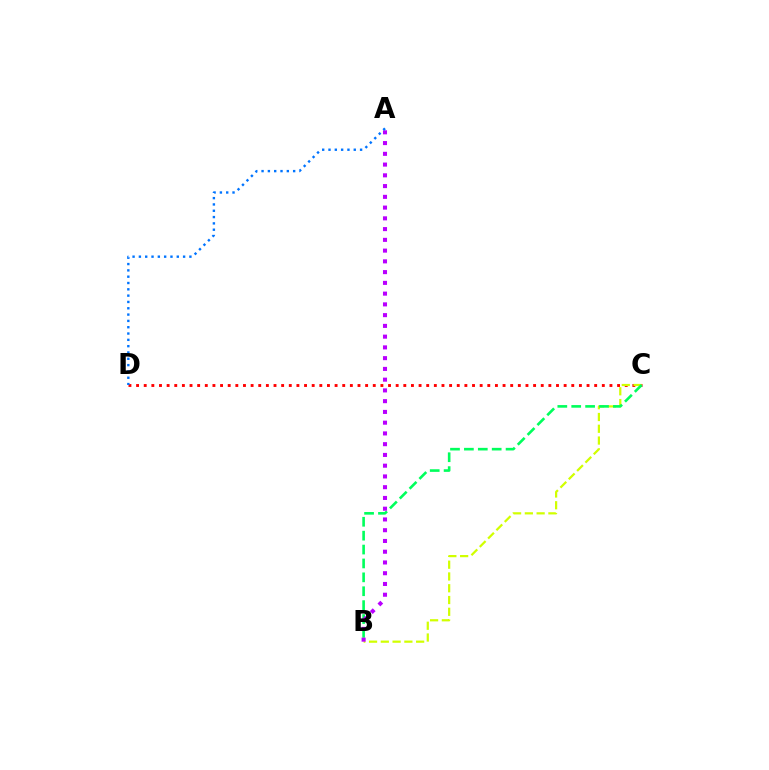{('C', 'D'): [{'color': '#ff0000', 'line_style': 'dotted', 'thickness': 2.07}], ('B', 'C'): [{'color': '#d1ff00', 'line_style': 'dashed', 'thickness': 1.6}, {'color': '#00ff5c', 'line_style': 'dashed', 'thickness': 1.89}], ('A', 'B'): [{'color': '#b900ff', 'line_style': 'dotted', 'thickness': 2.92}], ('A', 'D'): [{'color': '#0074ff', 'line_style': 'dotted', 'thickness': 1.72}]}